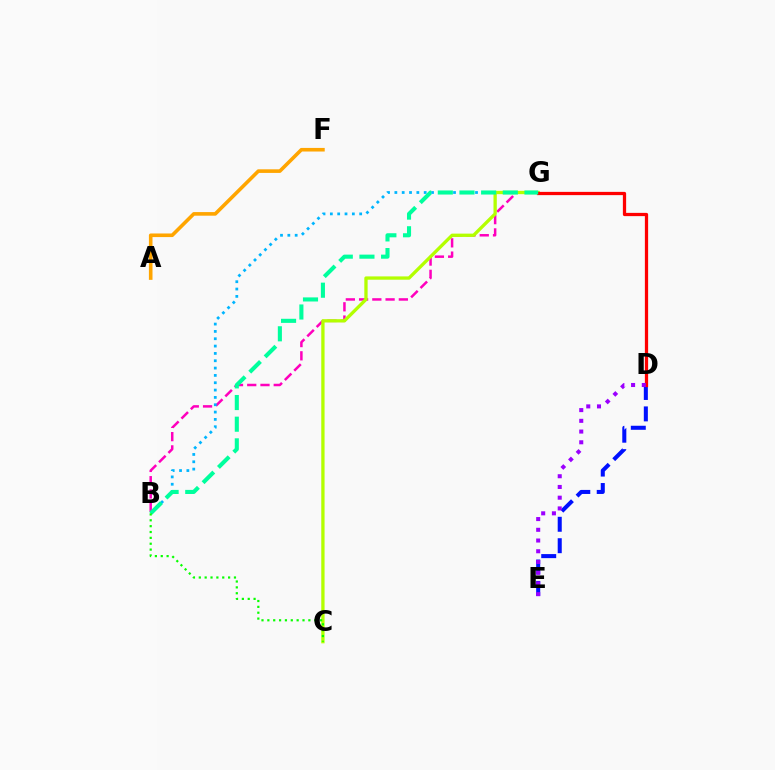{('D', 'E'): [{'color': '#0010ff', 'line_style': 'dashed', 'thickness': 2.91}, {'color': '#9b00ff', 'line_style': 'dotted', 'thickness': 2.91}], ('A', 'F'): [{'color': '#ffa500', 'line_style': 'solid', 'thickness': 2.59}], ('B', 'G'): [{'color': '#ff00bd', 'line_style': 'dashed', 'thickness': 1.8}, {'color': '#00b5ff', 'line_style': 'dotted', 'thickness': 1.99}, {'color': '#00ff9d', 'line_style': 'dashed', 'thickness': 2.94}], ('C', 'G'): [{'color': '#b3ff00', 'line_style': 'solid', 'thickness': 2.38}], ('D', 'G'): [{'color': '#ff0000', 'line_style': 'solid', 'thickness': 2.34}], ('B', 'C'): [{'color': '#08ff00', 'line_style': 'dotted', 'thickness': 1.59}]}